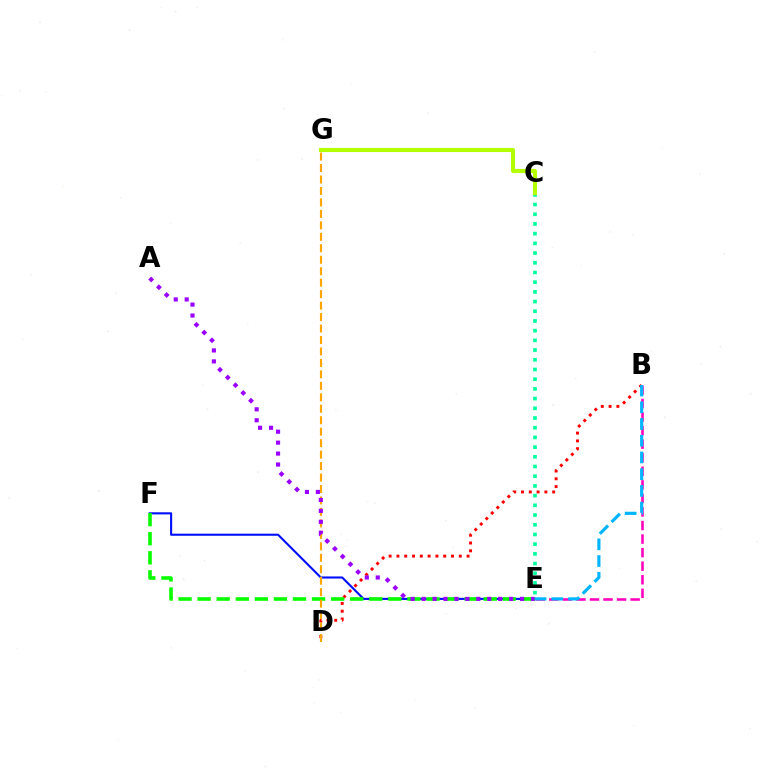{('E', 'F'): [{'color': '#0010ff', 'line_style': 'solid', 'thickness': 1.52}, {'color': '#08ff00', 'line_style': 'dashed', 'thickness': 2.59}], ('B', 'D'): [{'color': '#ff0000', 'line_style': 'dotted', 'thickness': 2.12}], ('C', 'E'): [{'color': '#00ff9d', 'line_style': 'dotted', 'thickness': 2.64}], ('D', 'G'): [{'color': '#ffa500', 'line_style': 'dashed', 'thickness': 1.56}], ('B', 'E'): [{'color': '#ff00bd', 'line_style': 'dashed', 'thickness': 1.84}, {'color': '#00b5ff', 'line_style': 'dashed', 'thickness': 2.27}], ('C', 'G'): [{'color': '#b3ff00', 'line_style': 'solid', 'thickness': 2.95}], ('A', 'E'): [{'color': '#9b00ff', 'line_style': 'dotted', 'thickness': 2.97}]}